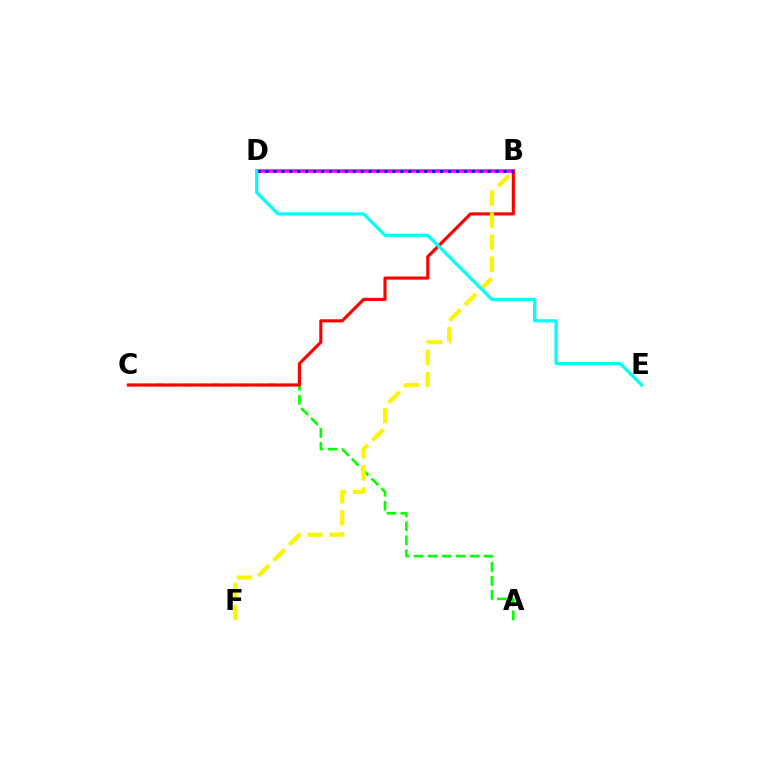{('B', 'D'): [{'color': '#ee00ff', 'line_style': 'solid', 'thickness': 2.52}, {'color': '#0010ff', 'line_style': 'dotted', 'thickness': 2.16}], ('A', 'C'): [{'color': '#08ff00', 'line_style': 'dashed', 'thickness': 1.9}], ('B', 'C'): [{'color': '#ff0000', 'line_style': 'solid', 'thickness': 2.25}], ('B', 'F'): [{'color': '#fcf500', 'line_style': 'dashed', 'thickness': 3.0}], ('D', 'E'): [{'color': '#00fff6', 'line_style': 'solid', 'thickness': 2.32}]}